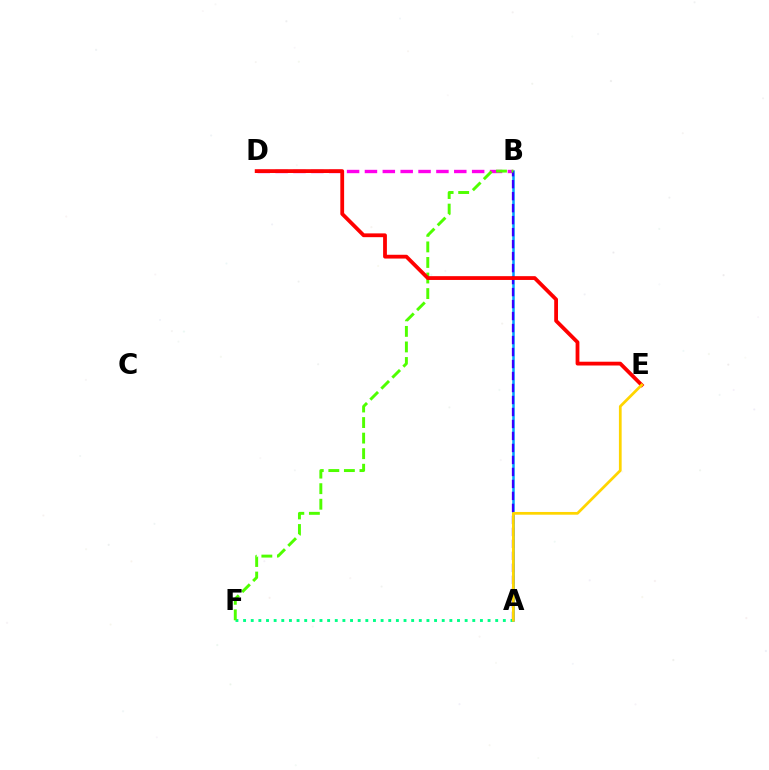{('A', 'B'): [{'color': '#009eff', 'line_style': 'solid', 'thickness': 1.81}, {'color': '#3700ff', 'line_style': 'dashed', 'thickness': 1.63}], ('A', 'F'): [{'color': '#00ff86', 'line_style': 'dotted', 'thickness': 2.08}], ('B', 'D'): [{'color': '#ff00ed', 'line_style': 'dashed', 'thickness': 2.43}], ('B', 'F'): [{'color': '#4fff00', 'line_style': 'dashed', 'thickness': 2.11}], ('D', 'E'): [{'color': '#ff0000', 'line_style': 'solid', 'thickness': 2.73}], ('A', 'E'): [{'color': '#ffd500', 'line_style': 'solid', 'thickness': 1.97}]}